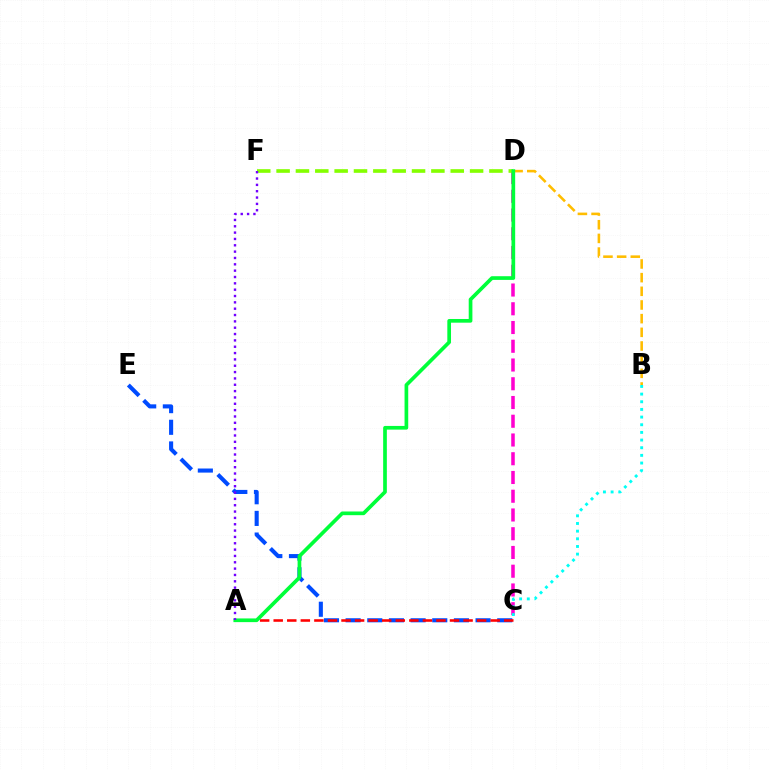{('C', 'E'): [{'color': '#004bff', 'line_style': 'dashed', 'thickness': 2.94}], ('A', 'C'): [{'color': '#ff0000', 'line_style': 'dashed', 'thickness': 1.84}], ('B', 'D'): [{'color': '#ffbd00', 'line_style': 'dashed', 'thickness': 1.86}], ('C', 'D'): [{'color': '#ff00cf', 'line_style': 'dashed', 'thickness': 2.55}], ('D', 'F'): [{'color': '#84ff00', 'line_style': 'dashed', 'thickness': 2.63}], ('A', 'D'): [{'color': '#00ff39', 'line_style': 'solid', 'thickness': 2.65}], ('A', 'F'): [{'color': '#7200ff', 'line_style': 'dotted', 'thickness': 1.72}], ('B', 'C'): [{'color': '#00fff6', 'line_style': 'dotted', 'thickness': 2.08}]}